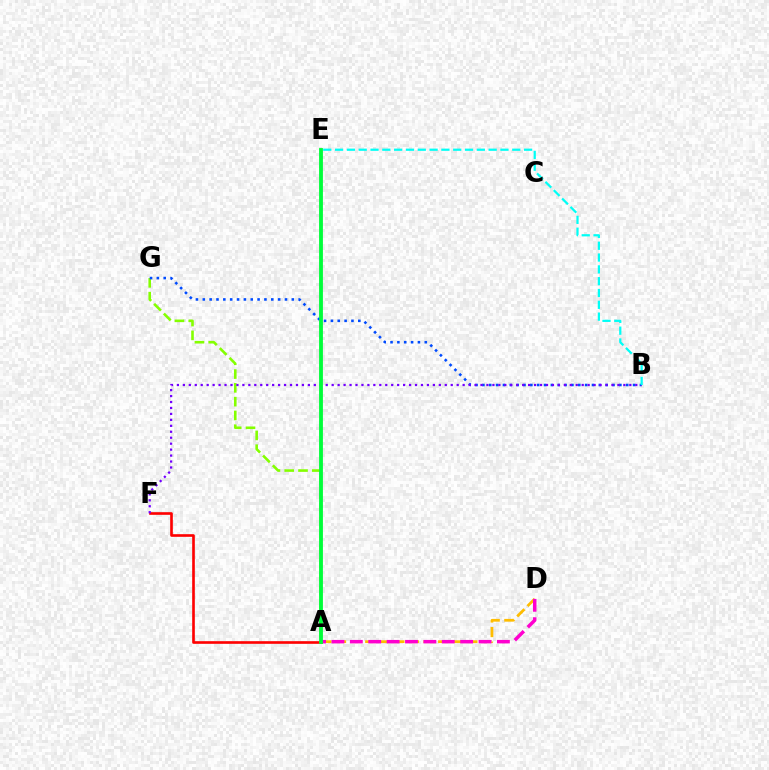{('A', 'G'): [{'color': '#84ff00', 'line_style': 'dashed', 'thickness': 1.87}], ('A', 'F'): [{'color': '#ff0000', 'line_style': 'solid', 'thickness': 1.9}], ('B', 'G'): [{'color': '#004bff', 'line_style': 'dotted', 'thickness': 1.86}], ('B', 'F'): [{'color': '#7200ff', 'line_style': 'dotted', 'thickness': 1.62}], ('B', 'E'): [{'color': '#00fff6', 'line_style': 'dashed', 'thickness': 1.6}], ('A', 'D'): [{'color': '#ffbd00', 'line_style': 'dashed', 'thickness': 1.98}, {'color': '#ff00cf', 'line_style': 'dashed', 'thickness': 2.5}], ('A', 'E'): [{'color': '#00ff39', 'line_style': 'solid', 'thickness': 2.76}]}